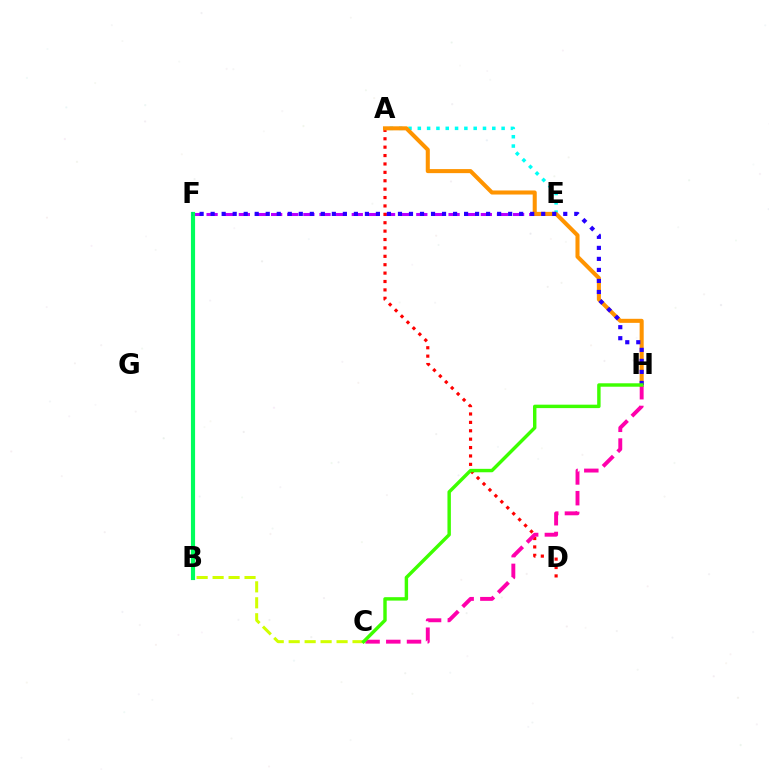{('A', 'E'): [{'color': '#00fff6', 'line_style': 'dotted', 'thickness': 2.53}], ('E', 'F'): [{'color': '#b900ff', 'line_style': 'dashed', 'thickness': 2.19}], ('B', 'F'): [{'color': '#0074ff', 'line_style': 'dashed', 'thickness': 2.52}, {'color': '#00ff5c', 'line_style': 'solid', 'thickness': 2.99}], ('A', 'D'): [{'color': '#ff0000', 'line_style': 'dotted', 'thickness': 2.28}], ('A', 'H'): [{'color': '#ff9400', 'line_style': 'solid', 'thickness': 2.92}], ('F', 'H'): [{'color': '#2500ff', 'line_style': 'dotted', 'thickness': 2.99}], ('B', 'C'): [{'color': '#d1ff00', 'line_style': 'dashed', 'thickness': 2.17}], ('C', 'H'): [{'color': '#ff00ac', 'line_style': 'dashed', 'thickness': 2.82}, {'color': '#3dff00', 'line_style': 'solid', 'thickness': 2.47}]}